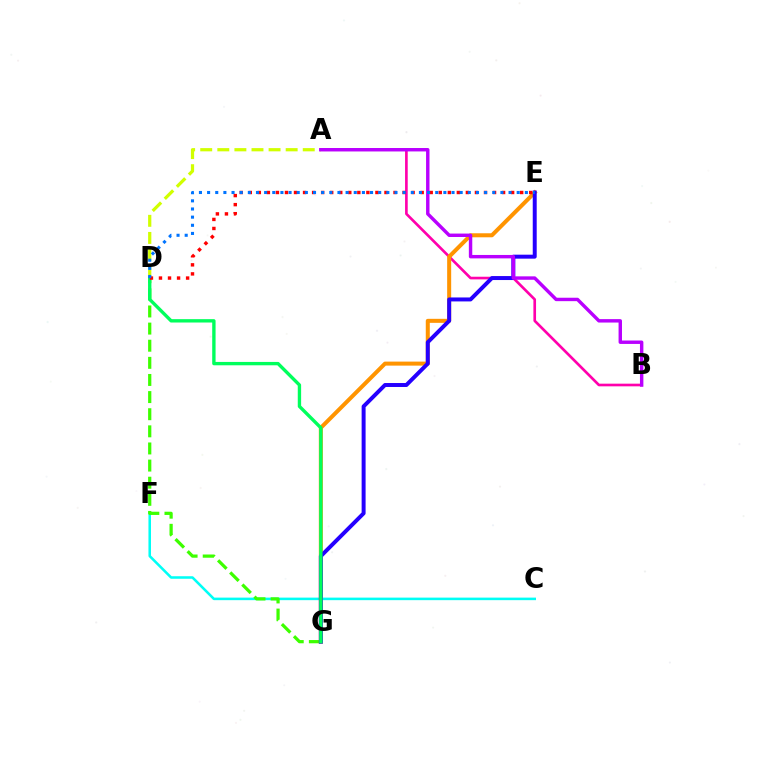{('C', 'F'): [{'color': '#00fff6', 'line_style': 'solid', 'thickness': 1.84}], ('A', 'D'): [{'color': '#d1ff00', 'line_style': 'dashed', 'thickness': 2.32}], ('D', 'G'): [{'color': '#3dff00', 'line_style': 'dashed', 'thickness': 2.33}, {'color': '#00ff5c', 'line_style': 'solid', 'thickness': 2.42}], ('A', 'B'): [{'color': '#ff00ac', 'line_style': 'solid', 'thickness': 1.91}, {'color': '#b900ff', 'line_style': 'solid', 'thickness': 2.46}], ('E', 'G'): [{'color': '#ff9400', 'line_style': 'solid', 'thickness': 2.89}, {'color': '#2500ff', 'line_style': 'solid', 'thickness': 2.85}], ('D', 'E'): [{'color': '#ff0000', 'line_style': 'dotted', 'thickness': 2.46}, {'color': '#0074ff', 'line_style': 'dotted', 'thickness': 2.21}]}